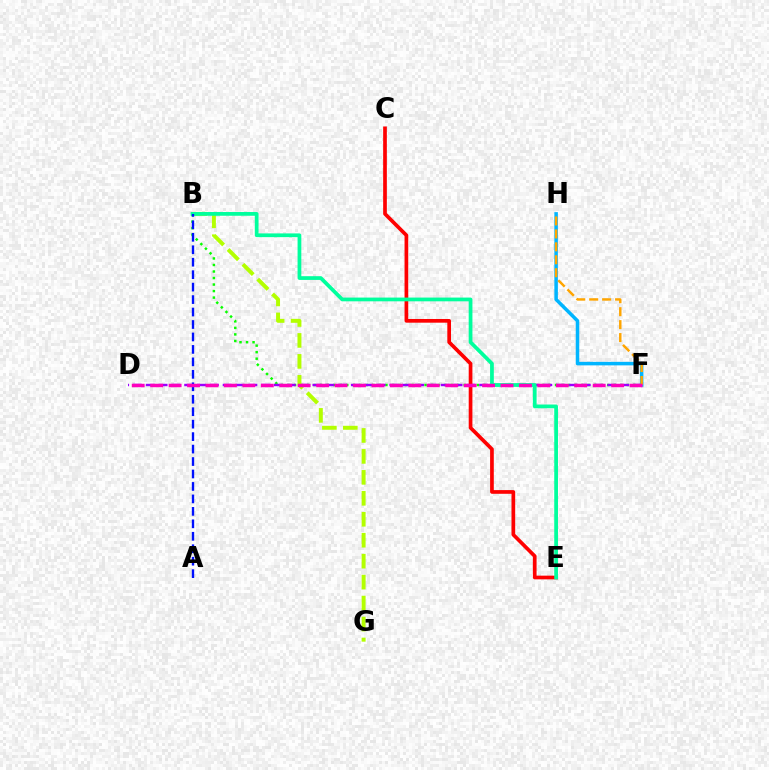{('B', 'F'): [{'color': '#08ff00', 'line_style': 'dotted', 'thickness': 1.77}], ('D', 'F'): [{'color': '#9b00ff', 'line_style': 'dashed', 'thickness': 1.74}, {'color': '#ff00bd', 'line_style': 'dashed', 'thickness': 2.5}], ('B', 'G'): [{'color': '#b3ff00', 'line_style': 'dashed', 'thickness': 2.85}], ('C', 'E'): [{'color': '#ff0000', 'line_style': 'solid', 'thickness': 2.66}], ('F', 'H'): [{'color': '#00b5ff', 'line_style': 'solid', 'thickness': 2.53}, {'color': '#ffa500', 'line_style': 'dashed', 'thickness': 1.76}], ('B', 'E'): [{'color': '#00ff9d', 'line_style': 'solid', 'thickness': 2.69}], ('A', 'B'): [{'color': '#0010ff', 'line_style': 'dashed', 'thickness': 1.69}]}